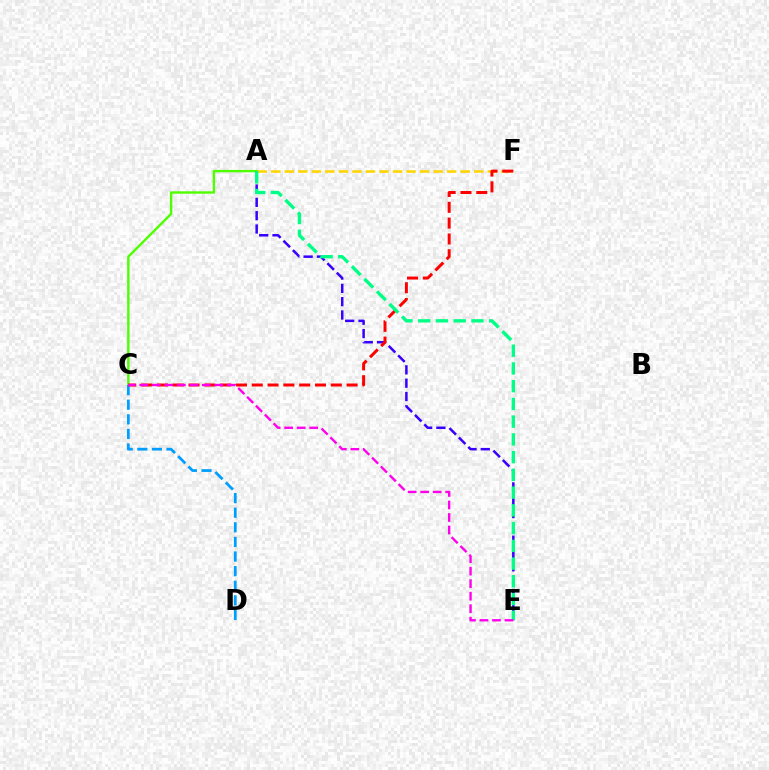{('A', 'C'): [{'color': '#4fff00', 'line_style': 'solid', 'thickness': 1.73}], ('A', 'E'): [{'color': '#3700ff', 'line_style': 'dashed', 'thickness': 1.81}, {'color': '#00ff86', 'line_style': 'dashed', 'thickness': 2.41}], ('A', 'F'): [{'color': '#ffd500', 'line_style': 'dashed', 'thickness': 1.84}], ('C', 'D'): [{'color': '#009eff', 'line_style': 'dashed', 'thickness': 1.98}], ('C', 'F'): [{'color': '#ff0000', 'line_style': 'dashed', 'thickness': 2.15}], ('C', 'E'): [{'color': '#ff00ed', 'line_style': 'dashed', 'thickness': 1.7}]}